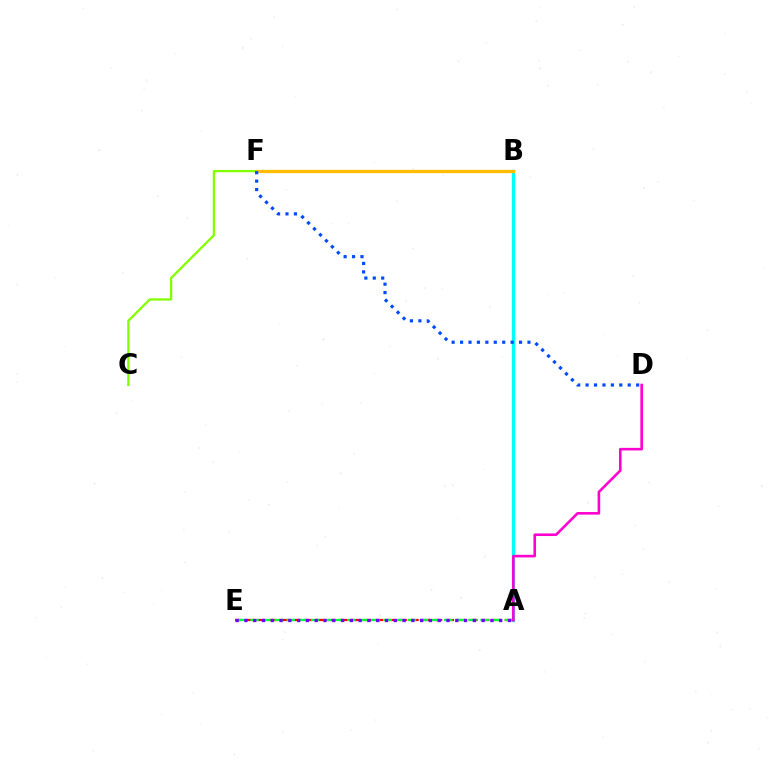{('C', 'F'): [{'color': '#84ff00', 'line_style': 'solid', 'thickness': 1.64}], ('A', 'E'): [{'color': '#ff0000', 'line_style': 'dashed', 'thickness': 1.6}, {'color': '#00ff39', 'line_style': 'dashed', 'thickness': 1.64}, {'color': '#7200ff', 'line_style': 'dotted', 'thickness': 2.39}], ('A', 'B'): [{'color': '#00fff6', 'line_style': 'solid', 'thickness': 2.35}], ('B', 'F'): [{'color': '#ffbd00', 'line_style': 'solid', 'thickness': 2.36}], ('A', 'D'): [{'color': '#ff00cf', 'line_style': 'solid', 'thickness': 1.87}], ('D', 'F'): [{'color': '#004bff', 'line_style': 'dotted', 'thickness': 2.29}]}